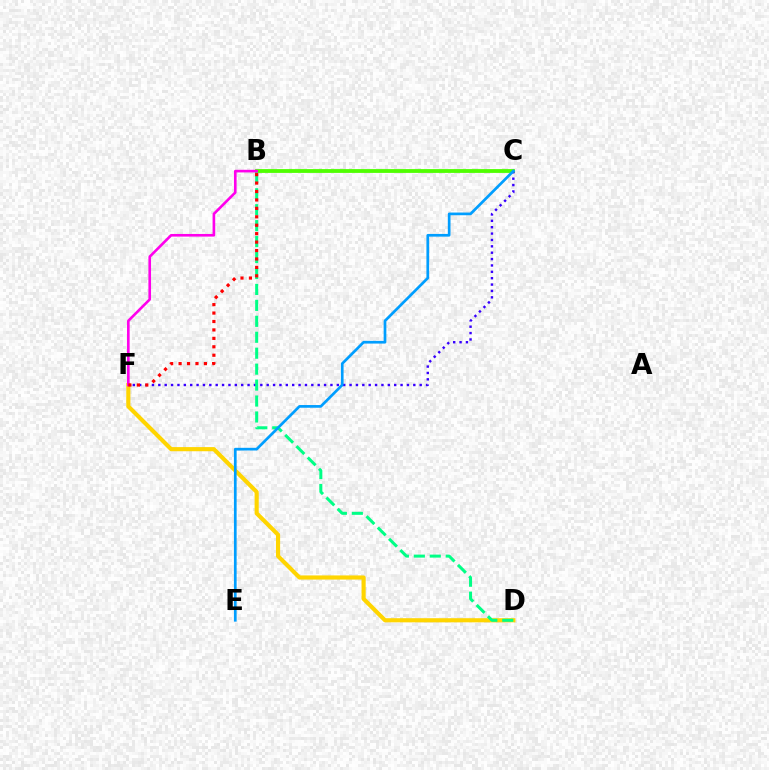{('B', 'C'): [{'color': '#4fff00', 'line_style': 'solid', 'thickness': 2.74}], ('D', 'F'): [{'color': '#ffd500', 'line_style': 'solid', 'thickness': 2.98}], ('C', 'F'): [{'color': '#3700ff', 'line_style': 'dotted', 'thickness': 1.73}], ('B', 'D'): [{'color': '#00ff86', 'line_style': 'dashed', 'thickness': 2.17}], ('B', 'F'): [{'color': '#ff00ed', 'line_style': 'solid', 'thickness': 1.89}, {'color': '#ff0000', 'line_style': 'dotted', 'thickness': 2.29}], ('C', 'E'): [{'color': '#009eff', 'line_style': 'solid', 'thickness': 1.94}]}